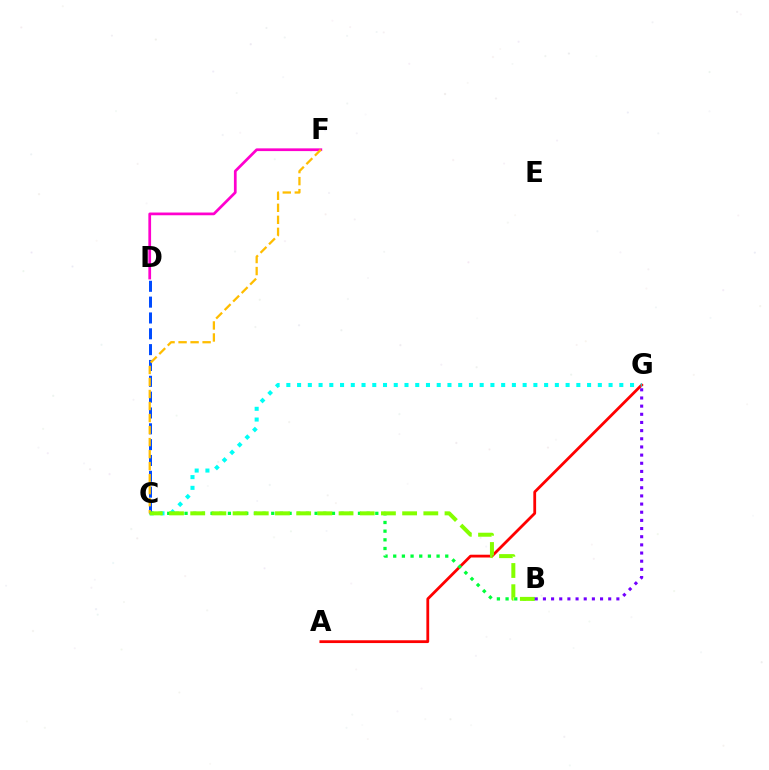{('A', 'G'): [{'color': '#ff0000', 'line_style': 'solid', 'thickness': 2.01}], ('C', 'G'): [{'color': '#00fff6', 'line_style': 'dotted', 'thickness': 2.92}], ('B', 'C'): [{'color': '#00ff39', 'line_style': 'dotted', 'thickness': 2.36}, {'color': '#84ff00', 'line_style': 'dashed', 'thickness': 2.88}], ('C', 'D'): [{'color': '#004bff', 'line_style': 'dashed', 'thickness': 2.15}], ('D', 'F'): [{'color': '#ff00cf', 'line_style': 'solid', 'thickness': 1.96}], ('C', 'F'): [{'color': '#ffbd00', 'line_style': 'dashed', 'thickness': 1.63}], ('B', 'G'): [{'color': '#7200ff', 'line_style': 'dotted', 'thickness': 2.22}]}